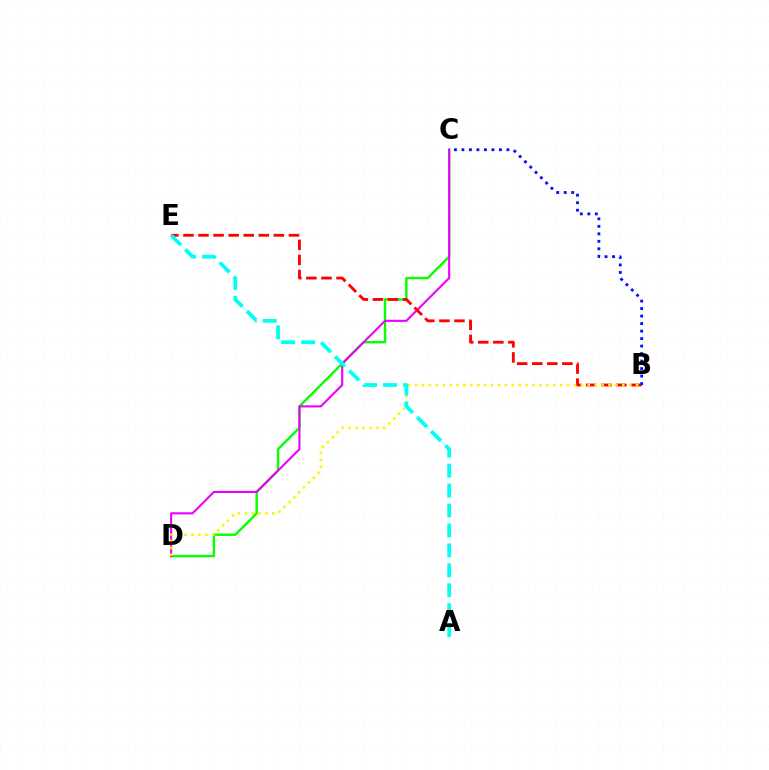{('C', 'D'): [{'color': '#08ff00', 'line_style': 'solid', 'thickness': 1.74}, {'color': '#ee00ff', 'line_style': 'solid', 'thickness': 1.52}], ('B', 'E'): [{'color': '#ff0000', 'line_style': 'dashed', 'thickness': 2.05}], ('B', 'D'): [{'color': '#fcf500', 'line_style': 'dotted', 'thickness': 1.88}], ('A', 'E'): [{'color': '#00fff6', 'line_style': 'dashed', 'thickness': 2.71}], ('B', 'C'): [{'color': '#0010ff', 'line_style': 'dotted', 'thickness': 2.04}]}